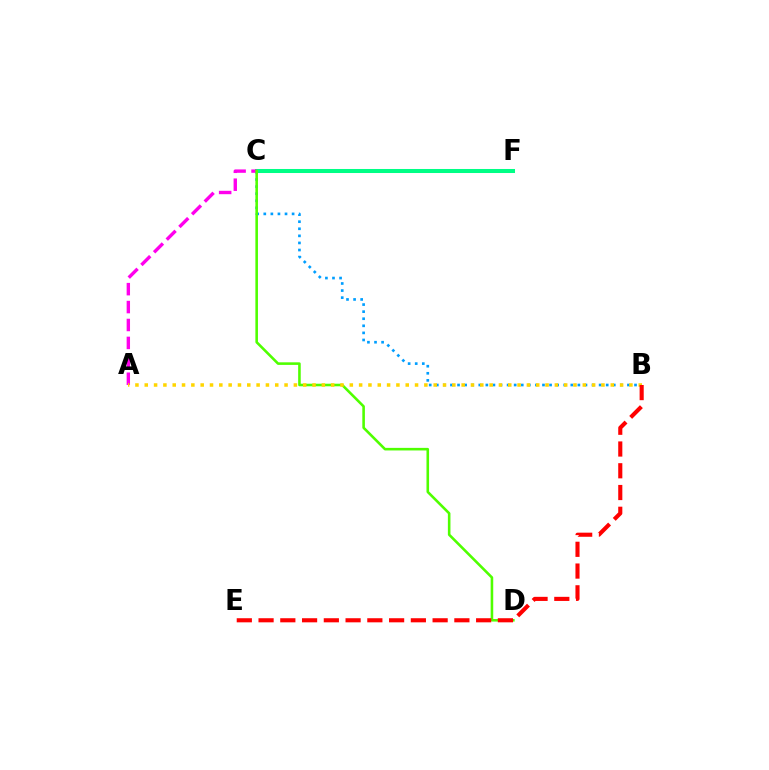{('C', 'F'): [{'color': '#3700ff', 'line_style': 'solid', 'thickness': 2.82}, {'color': '#00ff86', 'line_style': 'solid', 'thickness': 2.9}], ('B', 'C'): [{'color': '#009eff', 'line_style': 'dotted', 'thickness': 1.92}], ('A', 'C'): [{'color': '#ff00ed', 'line_style': 'dashed', 'thickness': 2.43}], ('C', 'D'): [{'color': '#4fff00', 'line_style': 'solid', 'thickness': 1.86}], ('A', 'B'): [{'color': '#ffd500', 'line_style': 'dotted', 'thickness': 2.53}], ('B', 'E'): [{'color': '#ff0000', 'line_style': 'dashed', 'thickness': 2.96}]}